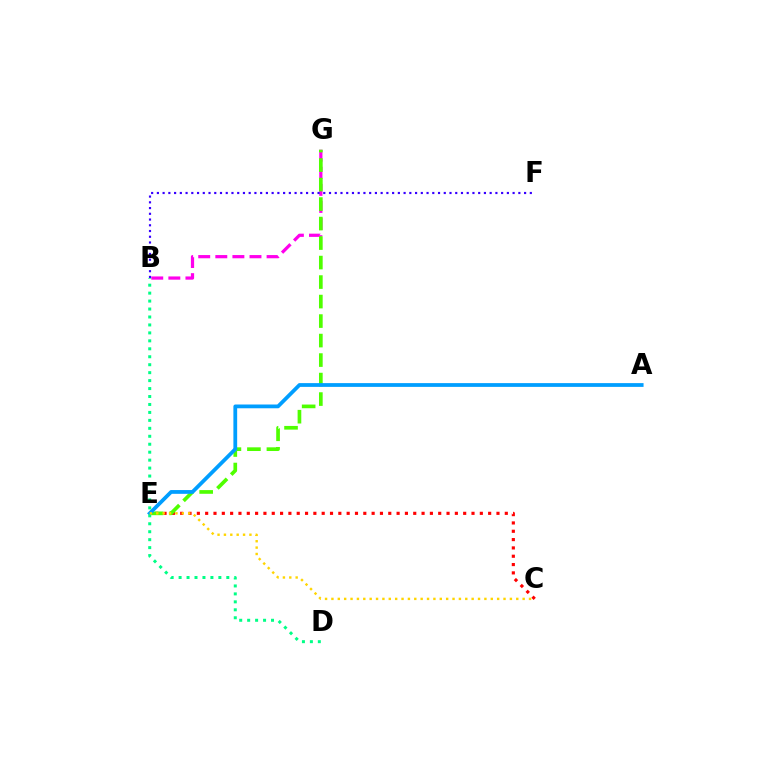{('C', 'E'): [{'color': '#ff0000', 'line_style': 'dotted', 'thickness': 2.26}, {'color': '#ffd500', 'line_style': 'dotted', 'thickness': 1.73}], ('B', 'G'): [{'color': '#ff00ed', 'line_style': 'dashed', 'thickness': 2.32}], ('E', 'G'): [{'color': '#4fff00', 'line_style': 'dashed', 'thickness': 2.65}], ('A', 'E'): [{'color': '#009eff', 'line_style': 'solid', 'thickness': 2.71}], ('B', 'D'): [{'color': '#00ff86', 'line_style': 'dotted', 'thickness': 2.16}], ('B', 'F'): [{'color': '#3700ff', 'line_style': 'dotted', 'thickness': 1.56}]}